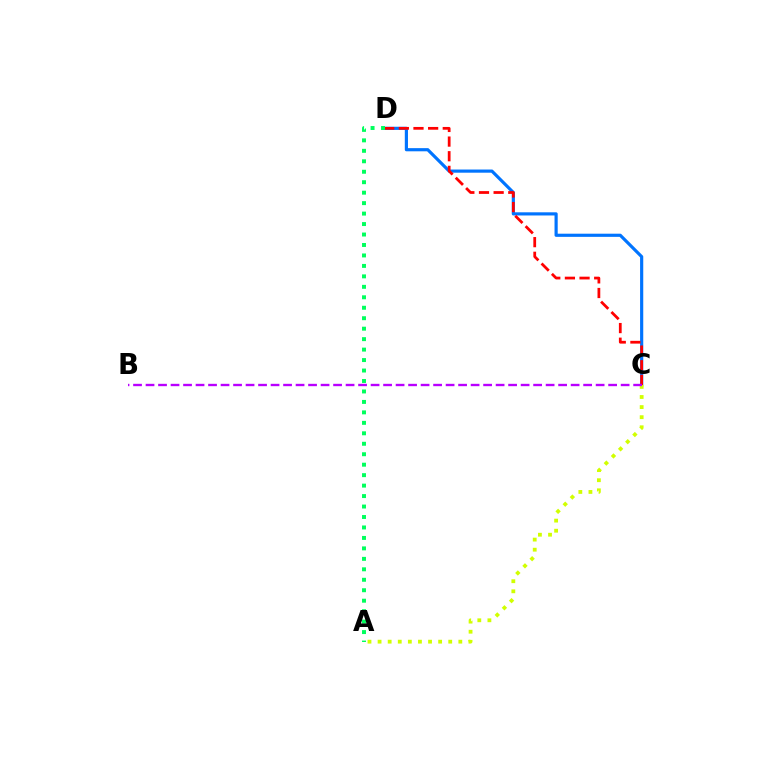{('C', 'D'): [{'color': '#0074ff', 'line_style': 'solid', 'thickness': 2.28}, {'color': '#ff0000', 'line_style': 'dashed', 'thickness': 1.99}], ('A', 'D'): [{'color': '#00ff5c', 'line_style': 'dotted', 'thickness': 2.84}], ('A', 'C'): [{'color': '#d1ff00', 'line_style': 'dotted', 'thickness': 2.74}], ('B', 'C'): [{'color': '#b900ff', 'line_style': 'dashed', 'thickness': 1.7}]}